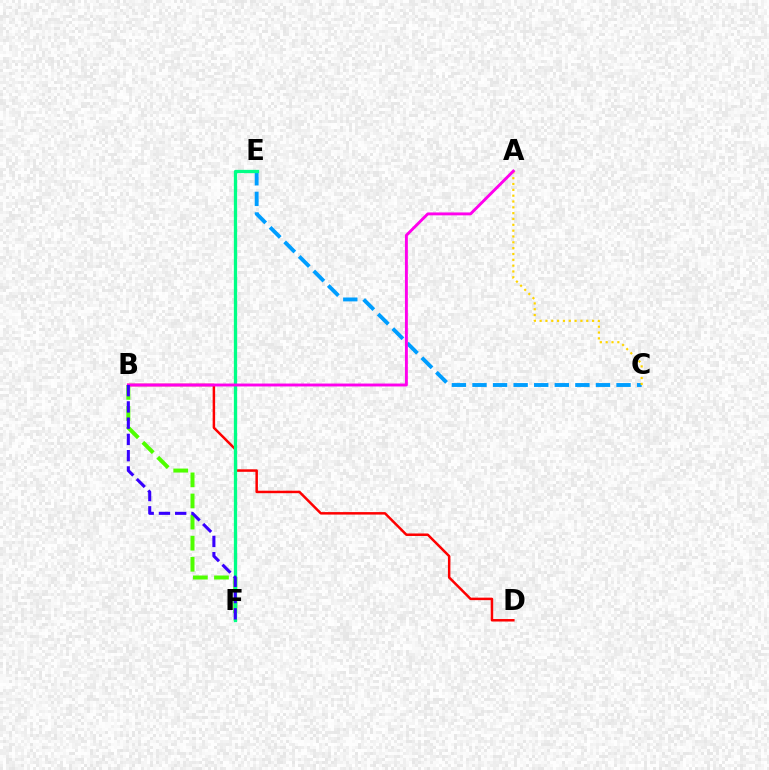{('C', 'E'): [{'color': '#009eff', 'line_style': 'dashed', 'thickness': 2.8}], ('A', 'C'): [{'color': '#ffd500', 'line_style': 'dotted', 'thickness': 1.58}], ('B', 'F'): [{'color': '#4fff00', 'line_style': 'dashed', 'thickness': 2.87}, {'color': '#3700ff', 'line_style': 'dashed', 'thickness': 2.21}], ('B', 'D'): [{'color': '#ff0000', 'line_style': 'solid', 'thickness': 1.79}], ('E', 'F'): [{'color': '#00ff86', 'line_style': 'solid', 'thickness': 2.37}], ('A', 'B'): [{'color': '#ff00ed', 'line_style': 'solid', 'thickness': 2.09}]}